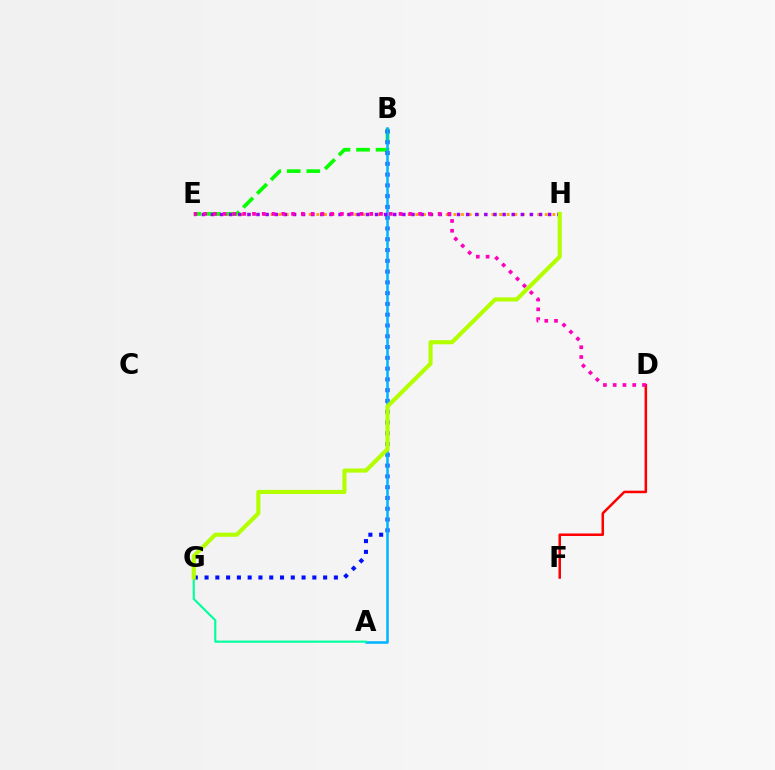{('E', 'H'): [{'color': '#ffa500', 'line_style': 'dotted', 'thickness': 2.07}, {'color': '#9b00ff', 'line_style': 'dotted', 'thickness': 2.48}], ('B', 'E'): [{'color': '#08ff00', 'line_style': 'dashed', 'thickness': 2.65}], ('B', 'G'): [{'color': '#0010ff', 'line_style': 'dotted', 'thickness': 2.93}], ('A', 'B'): [{'color': '#00b5ff', 'line_style': 'solid', 'thickness': 1.83}], ('D', 'F'): [{'color': '#ff0000', 'line_style': 'solid', 'thickness': 1.82}], ('A', 'G'): [{'color': '#00ff9d', 'line_style': 'solid', 'thickness': 1.54}], ('G', 'H'): [{'color': '#b3ff00', 'line_style': 'solid', 'thickness': 2.96}], ('D', 'E'): [{'color': '#ff00bd', 'line_style': 'dotted', 'thickness': 2.65}]}